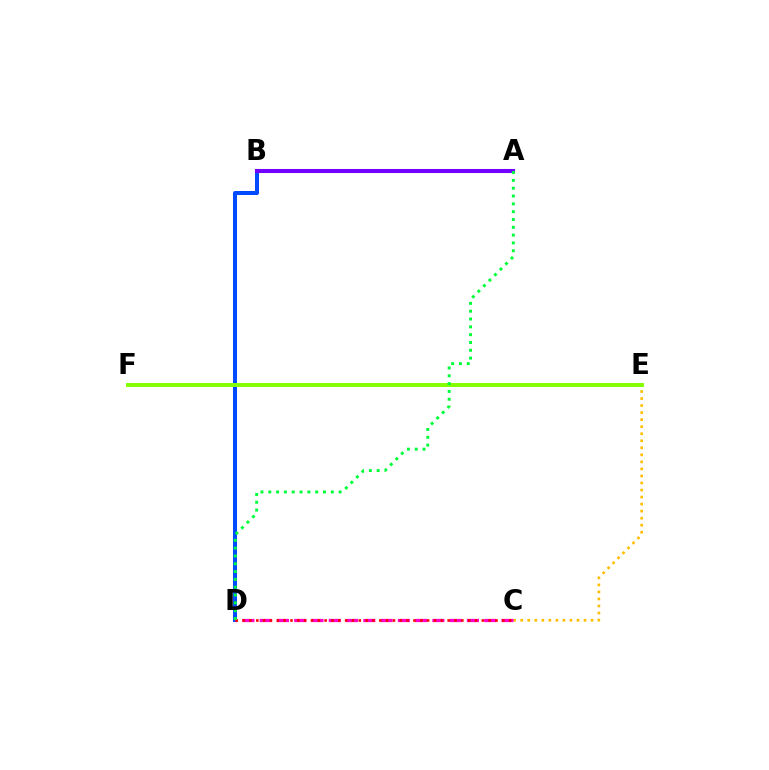{('B', 'D'): [{'color': '#004bff', 'line_style': 'solid', 'thickness': 2.87}], ('C', 'E'): [{'color': '#ffbd00', 'line_style': 'dotted', 'thickness': 1.91}], ('A', 'B'): [{'color': '#7200ff', 'line_style': 'solid', 'thickness': 2.93}], ('C', 'D'): [{'color': '#ff00cf', 'line_style': 'dashed', 'thickness': 2.35}, {'color': '#ff0000', 'line_style': 'dotted', 'thickness': 1.86}], ('E', 'F'): [{'color': '#00fff6', 'line_style': 'dotted', 'thickness': 1.95}, {'color': '#84ff00', 'line_style': 'solid', 'thickness': 2.84}], ('A', 'D'): [{'color': '#00ff39', 'line_style': 'dotted', 'thickness': 2.12}]}